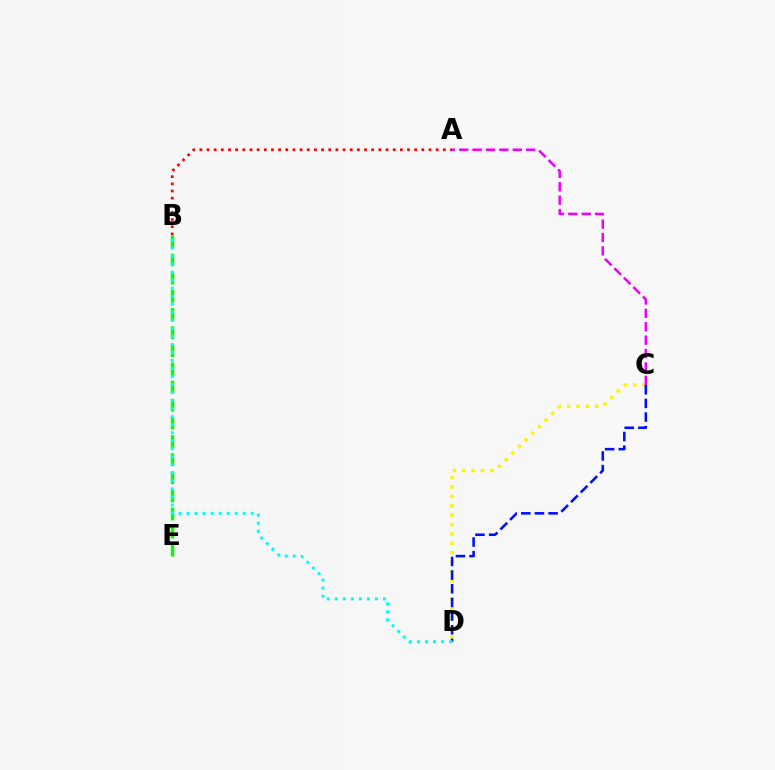{('C', 'D'): [{'color': '#fcf500', 'line_style': 'dotted', 'thickness': 2.55}, {'color': '#0010ff', 'line_style': 'dashed', 'thickness': 1.85}], ('B', 'E'): [{'color': '#08ff00', 'line_style': 'dashed', 'thickness': 2.47}], ('A', 'B'): [{'color': '#ff0000', 'line_style': 'dotted', 'thickness': 1.95}], ('B', 'D'): [{'color': '#00fff6', 'line_style': 'dotted', 'thickness': 2.18}], ('A', 'C'): [{'color': '#ee00ff', 'line_style': 'dashed', 'thickness': 1.82}]}